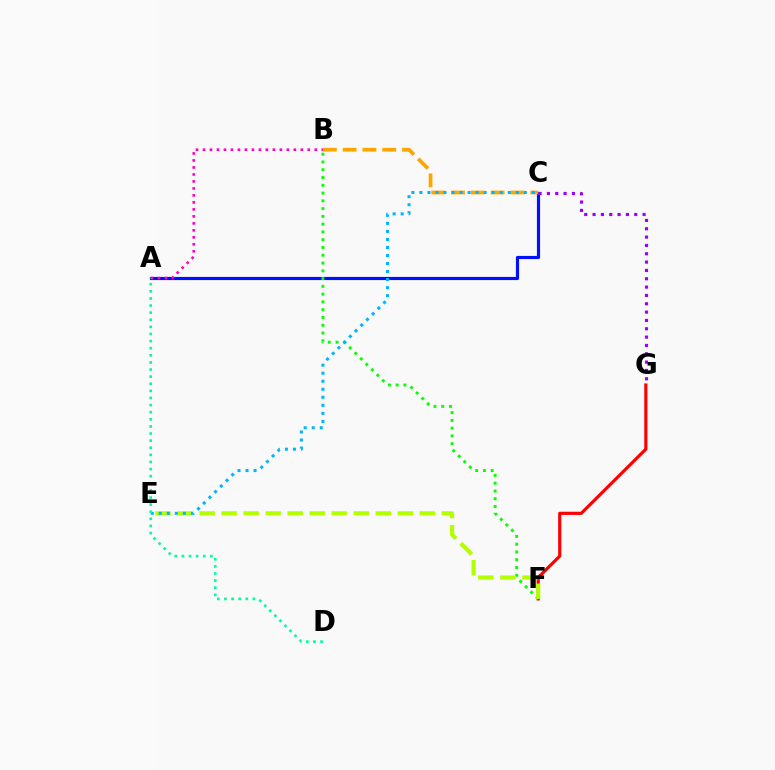{('A', 'C'): [{'color': '#0010ff', 'line_style': 'solid', 'thickness': 2.28}], ('C', 'G'): [{'color': '#9b00ff', 'line_style': 'dotted', 'thickness': 2.26}], ('B', 'C'): [{'color': '#ffa500', 'line_style': 'dashed', 'thickness': 2.69}], ('F', 'G'): [{'color': '#ff0000', 'line_style': 'solid', 'thickness': 2.28}], ('B', 'F'): [{'color': '#08ff00', 'line_style': 'dotted', 'thickness': 2.11}], ('A', 'B'): [{'color': '#ff00bd', 'line_style': 'dotted', 'thickness': 1.9}], ('E', 'F'): [{'color': '#b3ff00', 'line_style': 'dashed', 'thickness': 2.99}], ('C', 'E'): [{'color': '#00b5ff', 'line_style': 'dotted', 'thickness': 2.18}], ('A', 'D'): [{'color': '#00ff9d', 'line_style': 'dotted', 'thickness': 1.93}]}